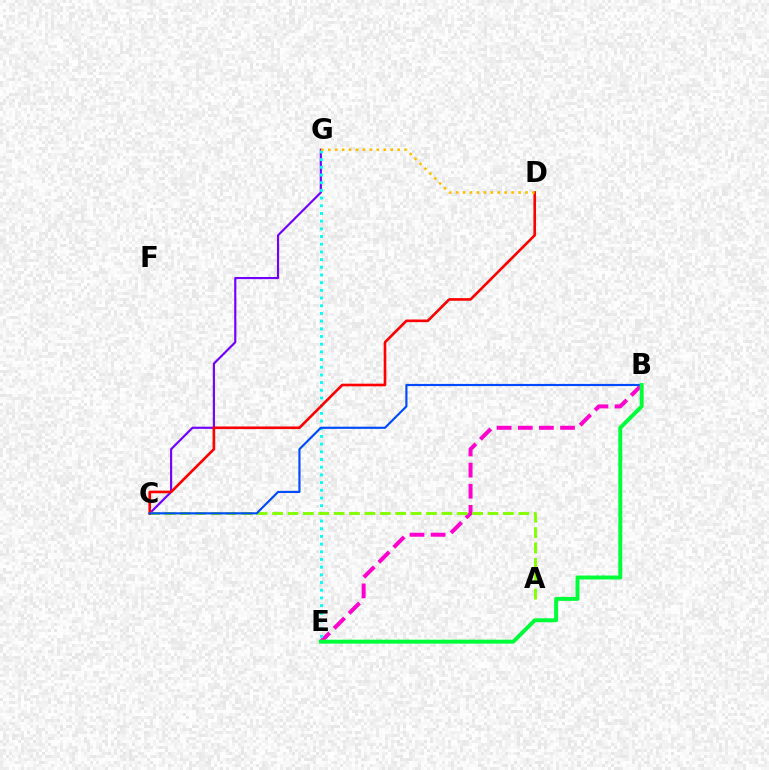{('B', 'E'): [{'color': '#ff00cf', 'line_style': 'dashed', 'thickness': 2.87}, {'color': '#00ff39', 'line_style': 'solid', 'thickness': 2.85}], ('C', 'G'): [{'color': '#7200ff', 'line_style': 'solid', 'thickness': 1.55}], ('E', 'G'): [{'color': '#00fff6', 'line_style': 'dotted', 'thickness': 2.09}], ('A', 'C'): [{'color': '#84ff00', 'line_style': 'dashed', 'thickness': 2.09}], ('C', 'D'): [{'color': '#ff0000', 'line_style': 'solid', 'thickness': 1.89}], ('B', 'C'): [{'color': '#004bff', 'line_style': 'solid', 'thickness': 1.56}], ('D', 'G'): [{'color': '#ffbd00', 'line_style': 'dotted', 'thickness': 1.88}]}